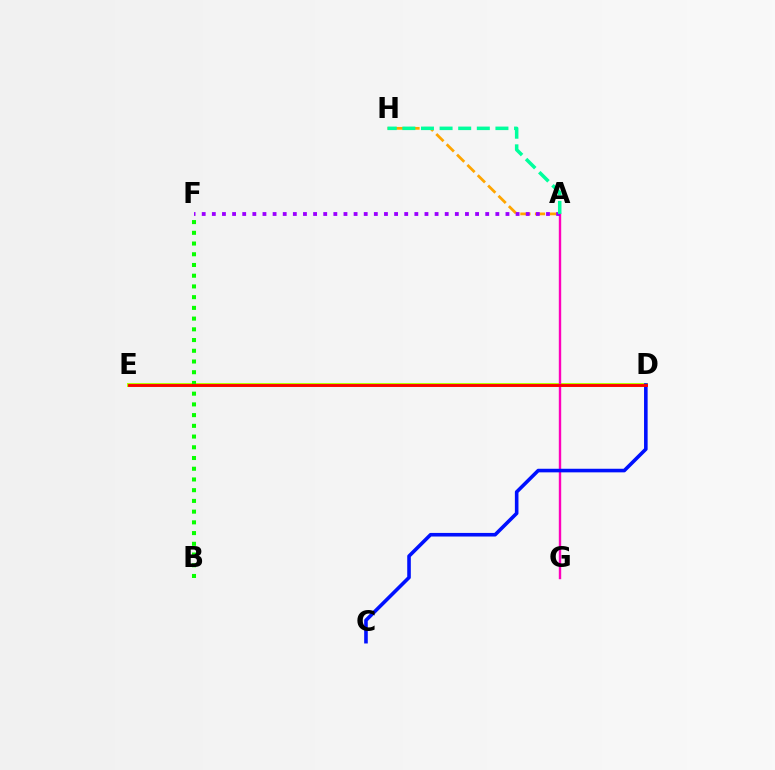{('A', 'H'): [{'color': '#ffa500', 'line_style': 'dashed', 'thickness': 1.99}, {'color': '#00ff9d', 'line_style': 'dashed', 'thickness': 2.53}], ('D', 'E'): [{'color': '#00b5ff', 'line_style': 'dashed', 'thickness': 2.89}, {'color': '#b3ff00', 'line_style': 'solid', 'thickness': 2.89}, {'color': '#ff0000', 'line_style': 'solid', 'thickness': 2.06}], ('A', 'G'): [{'color': '#ff00bd', 'line_style': 'solid', 'thickness': 1.72}], ('C', 'D'): [{'color': '#0010ff', 'line_style': 'solid', 'thickness': 2.59}], ('A', 'F'): [{'color': '#9b00ff', 'line_style': 'dotted', 'thickness': 2.75}], ('B', 'F'): [{'color': '#08ff00', 'line_style': 'dotted', 'thickness': 2.91}]}